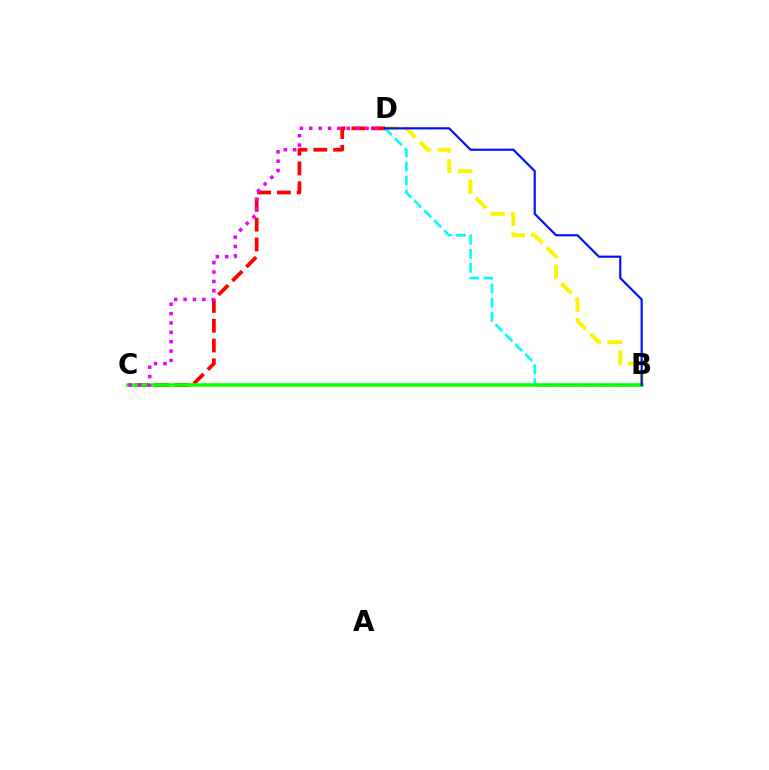{('B', 'D'): [{'color': '#fcf500', 'line_style': 'dashed', 'thickness': 2.83}, {'color': '#00fff6', 'line_style': 'dashed', 'thickness': 1.91}, {'color': '#0010ff', 'line_style': 'solid', 'thickness': 1.56}], ('C', 'D'): [{'color': '#ff0000', 'line_style': 'dashed', 'thickness': 2.69}, {'color': '#ee00ff', 'line_style': 'dotted', 'thickness': 2.55}], ('B', 'C'): [{'color': '#08ff00', 'line_style': 'solid', 'thickness': 2.53}]}